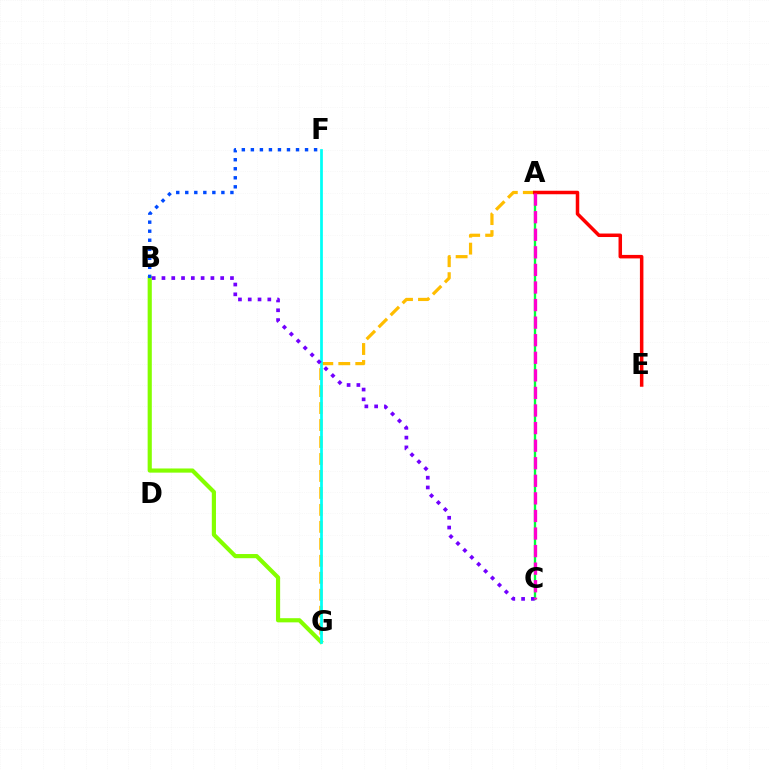{('A', 'G'): [{'color': '#ffbd00', 'line_style': 'dashed', 'thickness': 2.31}], ('B', 'G'): [{'color': '#84ff00', 'line_style': 'solid', 'thickness': 3.0}], ('F', 'G'): [{'color': '#00fff6', 'line_style': 'solid', 'thickness': 1.97}], ('A', 'C'): [{'color': '#00ff39', 'line_style': 'solid', 'thickness': 1.69}, {'color': '#ff00cf', 'line_style': 'dashed', 'thickness': 2.39}], ('A', 'E'): [{'color': '#ff0000', 'line_style': 'solid', 'thickness': 2.52}], ('B', 'C'): [{'color': '#7200ff', 'line_style': 'dotted', 'thickness': 2.66}], ('B', 'F'): [{'color': '#004bff', 'line_style': 'dotted', 'thickness': 2.45}]}